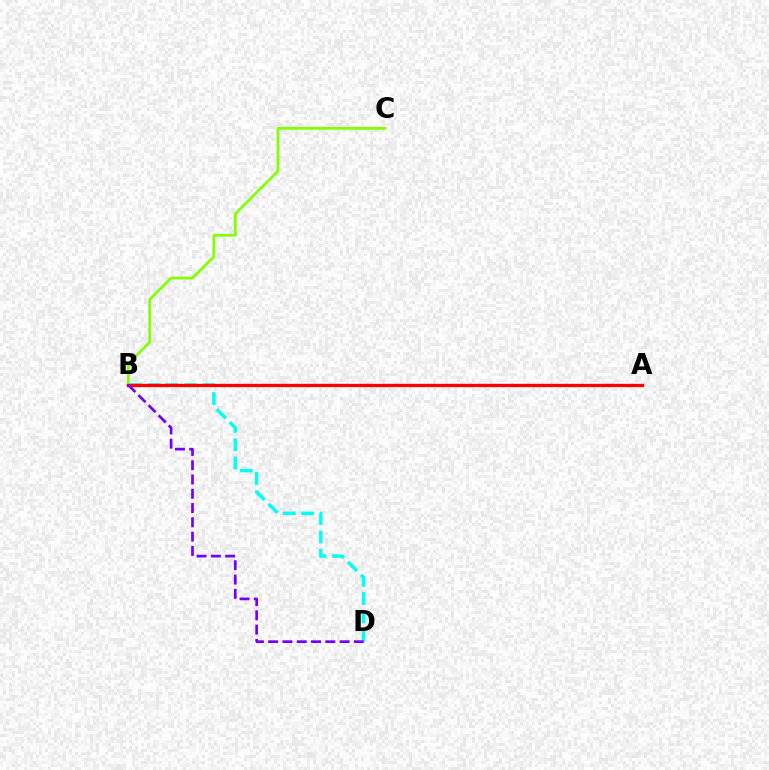{('B', 'C'): [{'color': '#84ff00', 'line_style': 'solid', 'thickness': 2.0}], ('B', 'D'): [{'color': '#00fff6', 'line_style': 'dashed', 'thickness': 2.49}, {'color': '#7200ff', 'line_style': 'dashed', 'thickness': 1.94}], ('A', 'B'): [{'color': '#ff0000', 'line_style': 'solid', 'thickness': 2.38}]}